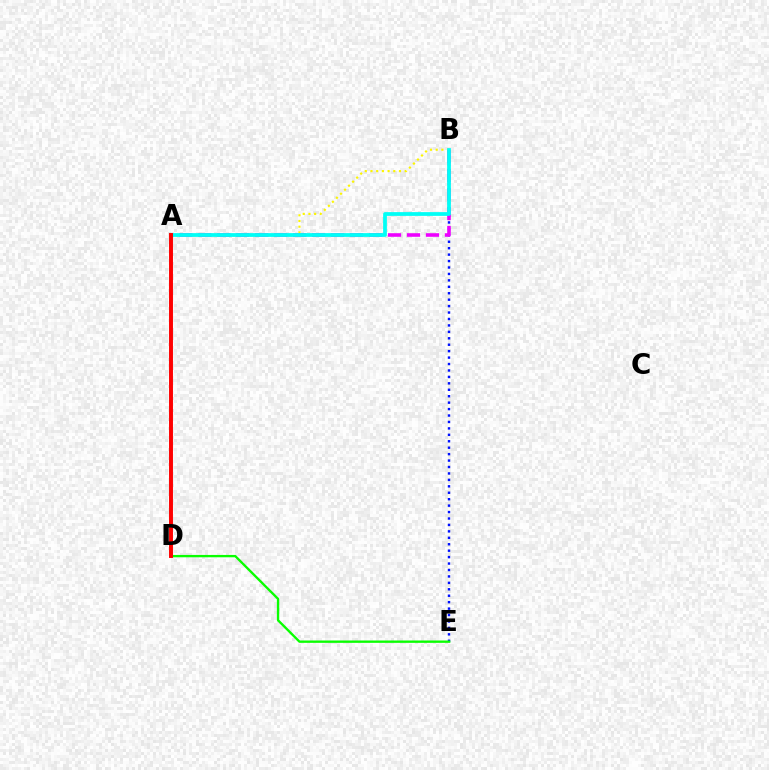{('B', 'E'): [{'color': '#0010ff', 'line_style': 'dotted', 'thickness': 1.75}], ('A', 'B'): [{'color': '#fcf500', 'line_style': 'dotted', 'thickness': 1.55}, {'color': '#ee00ff', 'line_style': 'dashed', 'thickness': 2.58}, {'color': '#00fff6', 'line_style': 'solid', 'thickness': 2.7}], ('D', 'E'): [{'color': '#08ff00', 'line_style': 'solid', 'thickness': 1.69}], ('A', 'D'): [{'color': '#ff0000', 'line_style': 'solid', 'thickness': 2.83}]}